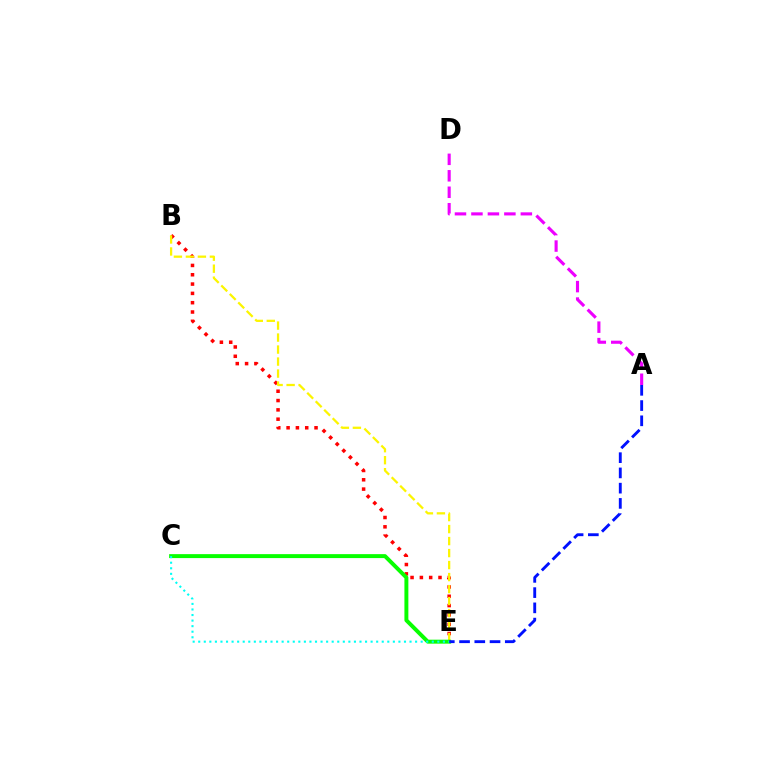{('B', 'E'): [{'color': '#ff0000', 'line_style': 'dotted', 'thickness': 2.53}, {'color': '#fcf500', 'line_style': 'dashed', 'thickness': 1.63}], ('C', 'E'): [{'color': '#08ff00', 'line_style': 'solid', 'thickness': 2.84}, {'color': '#00fff6', 'line_style': 'dotted', 'thickness': 1.51}], ('A', 'D'): [{'color': '#ee00ff', 'line_style': 'dashed', 'thickness': 2.24}], ('A', 'E'): [{'color': '#0010ff', 'line_style': 'dashed', 'thickness': 2.07}]}